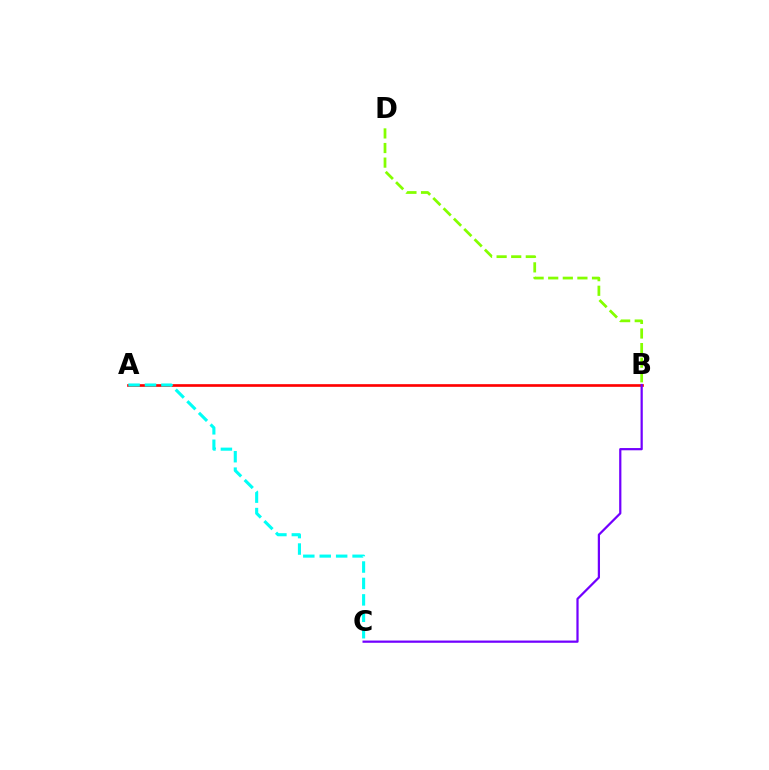{('A', 'B'): [{'color': '#ff0000', 'line_style': 'solid', 'thickness': 1.92}], ('A', 'C'): [{'color': '#00fff6', 'line_style': 'dashed', 'thickness': 2.23}], ('B', 'C'): [{'color': '#7200ff', 'line_style': 'solid', 'thickness': 1.6}], ('B', 'D'): [{'color': '#84ff00', 'line_style': 'dashed', 'thickness': 1.98}]}